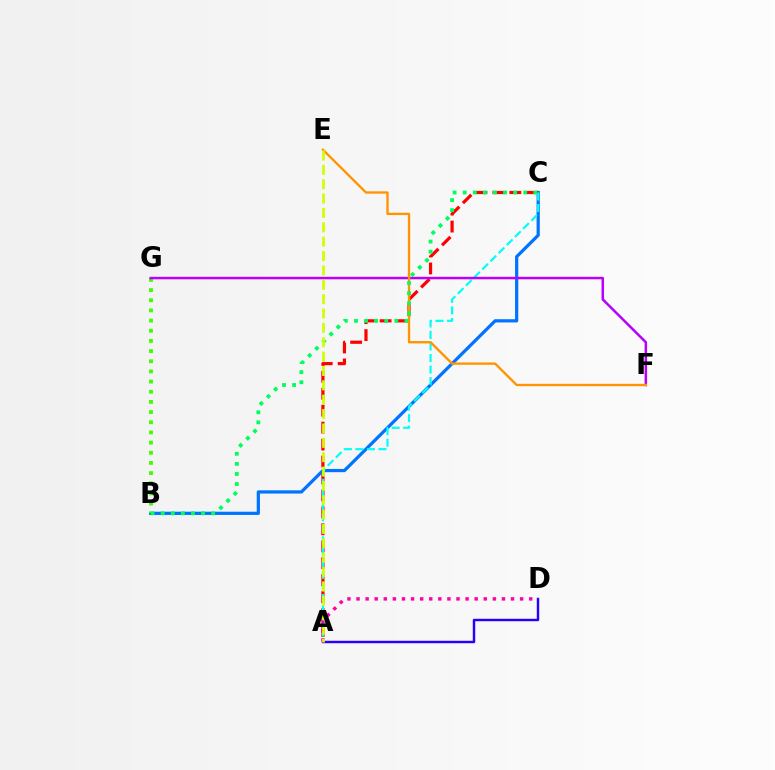{('A', 'D'): [{'color': '#2500ff', 'line_style': 'solid', 'thickness': 1.75}, {'color': '#ff00ac', 'line_style': 'dotted', 'thickness': 2.47}], ('B', 'C'): [{'color': '#0074ff', 'line_style': 'solid', 'thickness': 2.33}, {'color': '#00ff5c', 'line_style': 'dotted', 'thickness': 2.74}], ('A', 'C'): [{'color': '#ff0000', 'line_style': 'dashed', 'thickness': 2.3}, {'color': '#00fff6', 'line_style': 'dashed', 'thickness': 1.56}], ('B', 'G'): [{'color': '#3dff00', 'line_style': 'dotted', 'thickness': 2.76}], ('F', 'G'): [{'color': '#b900ff', 'line_style': 'solid', 'thickness': 1.8}], ('E', 'F'): [{'color': '#ff9400', 'line_style': 'solid', 'thickness': 1.69}], ('A', 'E'): [{'color': '#d1ff00', 'line_style': 'dashed', 'thickness': 1.95}]}